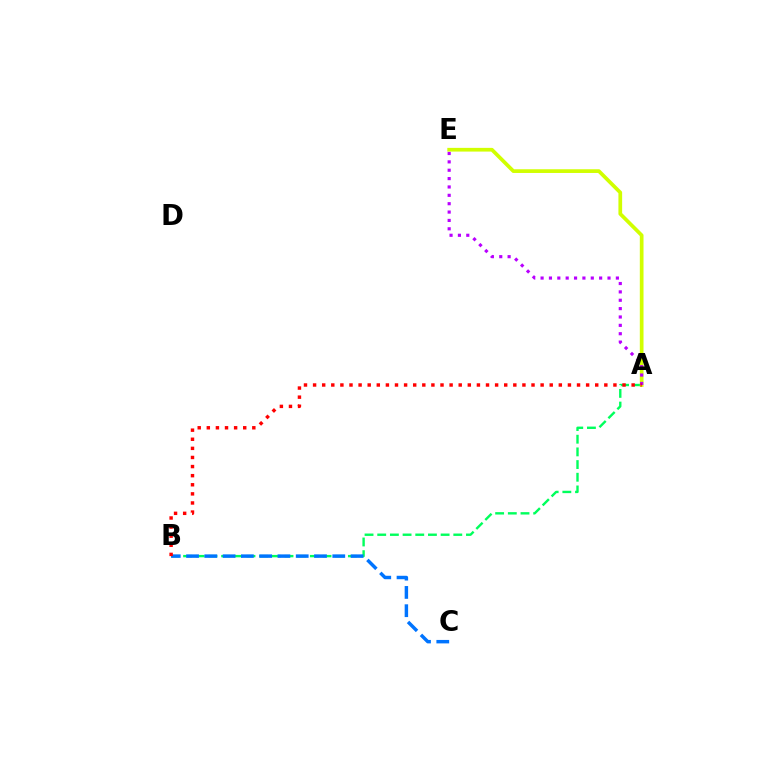{('A', 'B'): [{'color': '#00ff5c', 'line_style': 'dashed', 'thickness': 1.72}, {'color': '#ff0000', 'line_style': 'dotted', 'thickness': 2.47}], ('A', 'E'): [{'color': '#d1ff00', 'line_style': 'solid', 'thickness': 2.67}, {'color': '#b900ff', 'line_style': 'dotted', 'thickness': 2.27}], ('B', 'C'): [{'color': '#0074ff', 'line_style': 'dashed', 'thickness': 2.48}]}